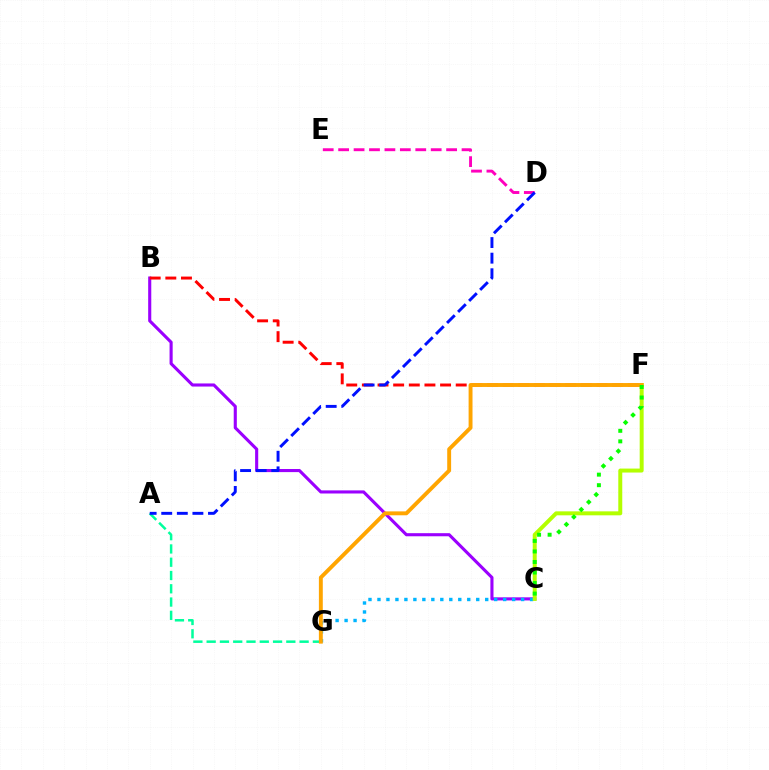{('A', 'G'): [{'color': '#00ff9d', 'line_style': 'dashed', 'thickness': 1.8}], ('B', 'C'): [{'color': '#9b00ff', 'line_style': 'solid', 'thickness': 2.23}], ('C', 'G'): [{'color': '#00b5ff', 'line_style': 'dotted', 'thickness': 2.44}], ('C', 'F'): [{'color': '#b3ff00', 'line_style': 'solid', 'thickness': 2.86}, {'color': '#08ff00', 'line_style': 'dotted', 'thickness': 2.86}], ('D', 'E'): [{'color': '#ff00bd', 'line_style': 'dashed', 'thickness': 2.1}], ('B', 'F'): [{'color': '#ff0000', 'line_style': 'dashed', 'thickness': 2.12}], ('A', 'D'): [{'color': '#0010ff', 'line_style': 'dashed', 'thickness': 2.12}], ('F', 'G'): [{'color': '#ffa500', 'line_style': 'solid', 'thickness': 2.81}]}